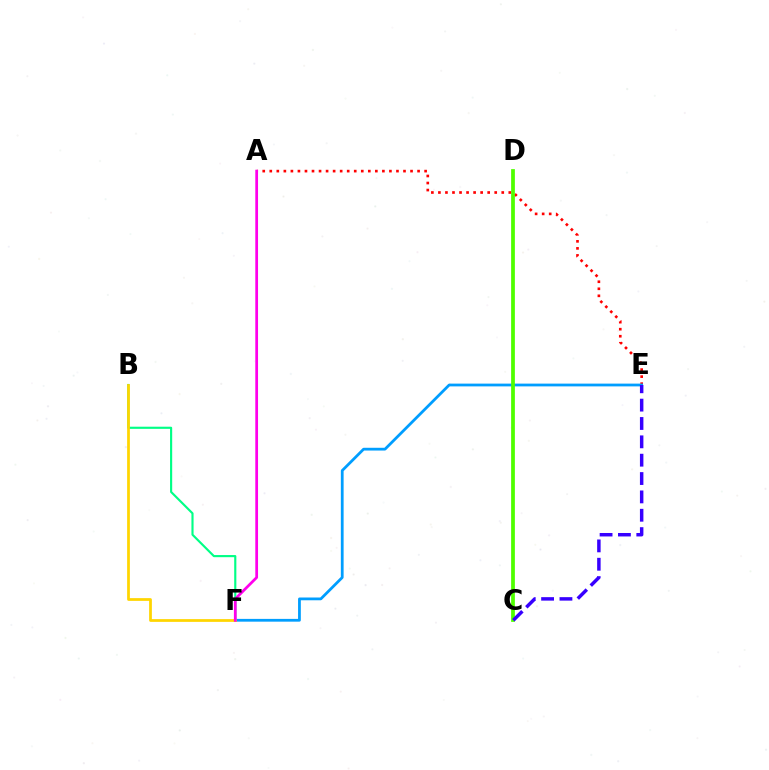{('A', 'E'): [{'color': '#ff0000', 'line_style': 'dotted', 'thickness': 1.91}], ('B', 'F'): [{'color': '#00ff86', 'line_style': 'solid', 'thickness': 1.54}, {'color': '#ffd500', 'line_style': 'solid', 'thickness': 1.98}], ('E', 'F'): [{'color': '#009eff', 'line_style': 'solid', 'thickness': 2.0}], ('C', 'D'): [{'color': '#4fff00', 'line_style': 'solid', 'thickness': 2.7}], ('A', 'F'): [{'color': '#ff00ed', 'line_style': 'solid', 'thickness': 1.98}], ('C', 'E'): [{'color': '#3700ff', 'line_style': 'dashed', 'thickness': 2.49}]}